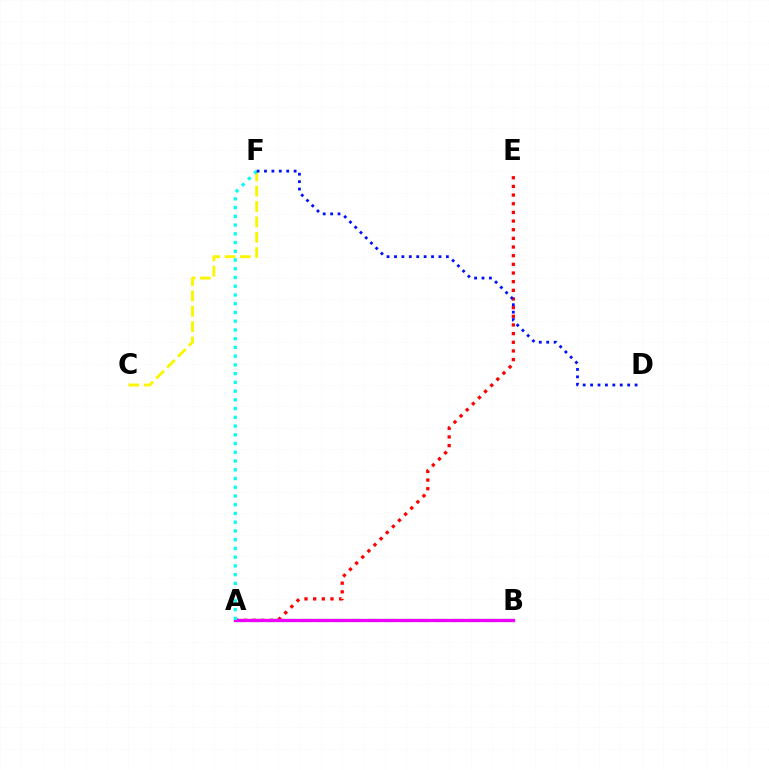{('A', 'E'): [{'color': '#ff0000', 'line_style': 'dotted', 'thickness': 2.35}], ('C', 'F'): [{'color': '#fcf500', 'line_style': 'dashed', 'thickness': 2.09}], ('A', 'B'): [{'color': '#08ff00', 'line_style': 'dashed', 'thickness': 2.28}, {'color': '#ee00ff', 'line_style': 'solid', 'thickness': 2.36}], ('A', 'F'): [{'color': '#00fff6', 'line_style': 'dotted', 'thickness': 2.37}], ('D', 'F'): [{'color': '#0010ff', 'line_style': 'dotted', 'thickness': 2.01}]}